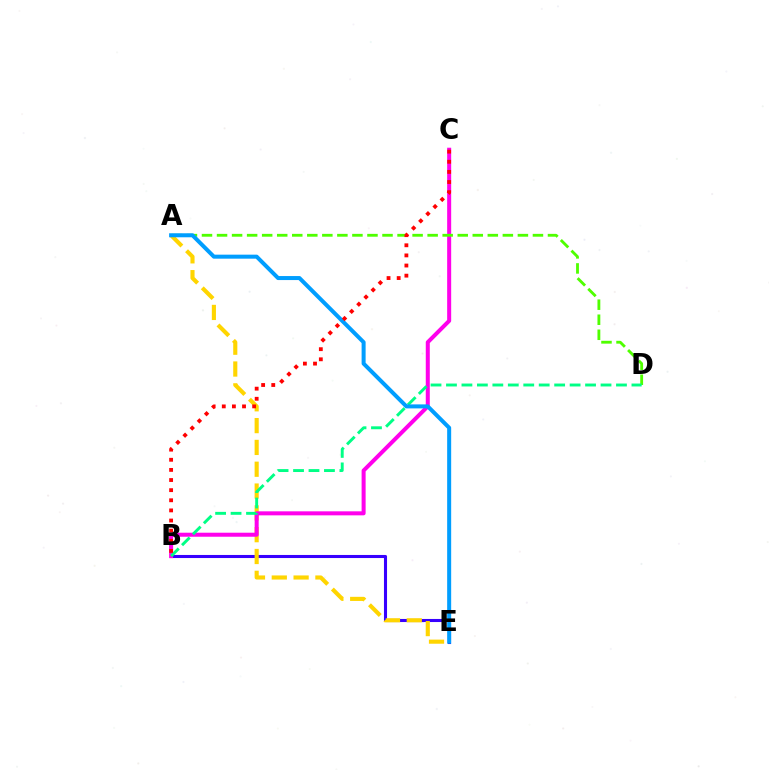{('B', 'E'): [{'color': '#3700ff', 'line_style': 'solid', 'thickness': 2.22}], ('A', 'E'): [{'color': '#ffd500', 'line_style': 'dashed', 'thickness': 2.96}, {'color': '#009eff', 'line_style': 'solid', 'thickness': 2.89}], ('B', 'C'): [{'color': '#ff00ed', 'line_style': 'solid', 'thickness': 2.89}, {'color': '#ff0000', 'line_style': 'dotted', 'thickness': 2.75}], ('A', 'D'): [{'color': '#4fff00', 'line_style': 'dashed', 'thickness': 2.04}], ('B', 'D'): [{'color': '#00ff86', 'line_style': 'dashed', 'thickness': 2.1}]}